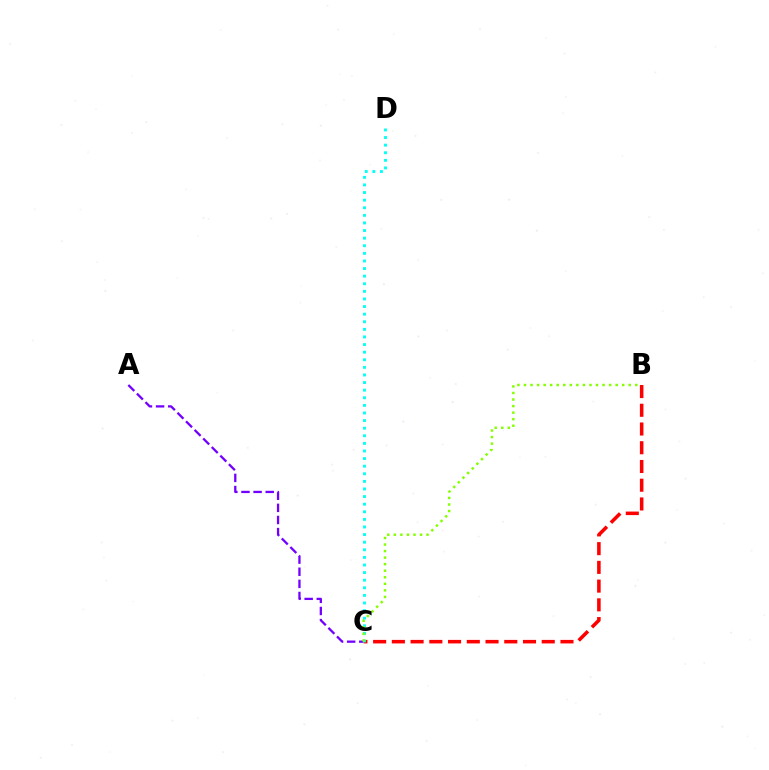{('A', 'C'): [{'color': '#7200ff', 'line_style': 'dashed', 'thickness': 1.65}], ('B', 'C'): [{'color': '#ff0000', 'line_style': 'dashed', 'thickness': 2.55}, {'color': '#84ff00', 'line_style': 'dotted', 'thickness': 1.78}], ('C', 'D'): [{'color': '#00fff6', 'line_style': 'dotted', 'thickness': 2.07}]}